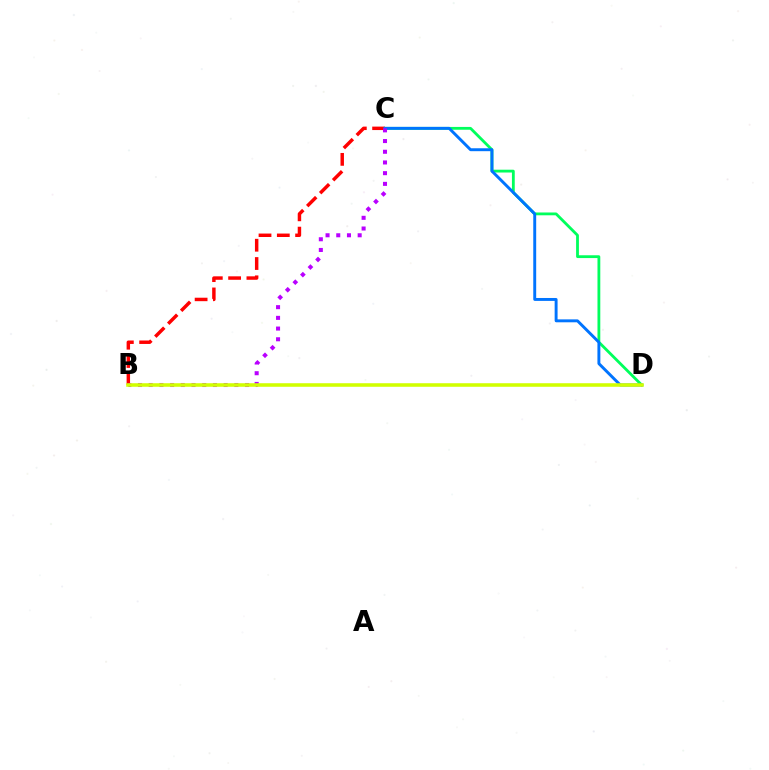{('C', 'D'): [{'color': '#00ff5c', 'line_style': 'solid', 'thickness': 2.02}, {'color': '#0074ff', 'line_style': 'solid', 'thickness': 2.1}], ('B', 'C'): [{'color': '#ff0000', 'line_style': 'dashed', 'thickness': 2.49}, {'color': '#b900ff', 'line_style': 'dotted', 'thickness': 2.91}], ('B', 'D'): [{'color': '#d1ff00', 'line_style': 'solid', 'thickness': 2.56}]}